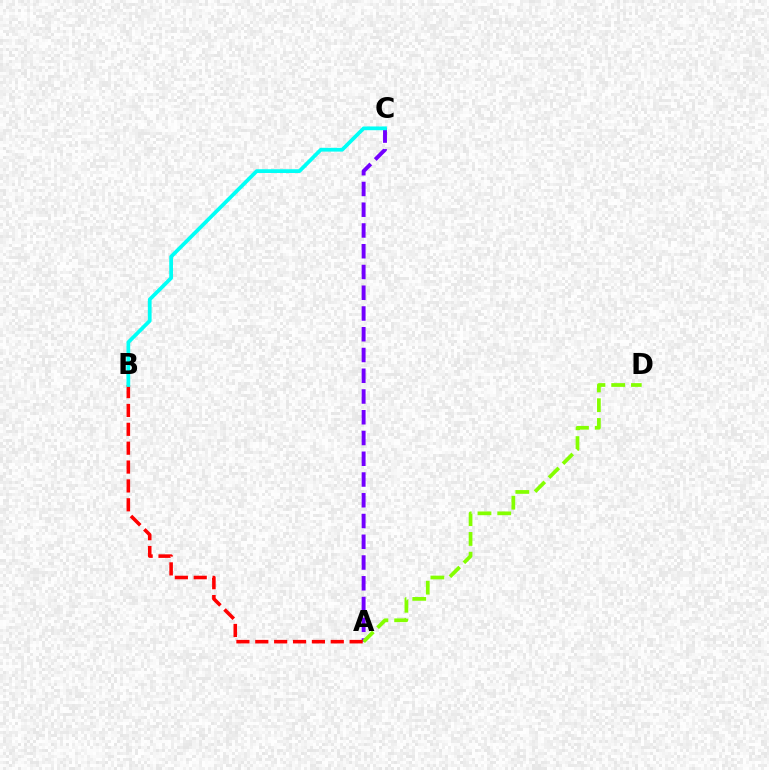{('A', 'C'): [{'color': '#7200ff', 'line_style': 'dashed', 'thickness': 2.82}], ('A', 'D'): [{'color': '#84ff00', 'line_style': 'dashed', 'thickness': 2.68}], ('A', 'B'): [{'color': '#ff0000', 'line_style': 'dashed', 'thickness': 2.56}], ('B', 'C'): [{'color': '#00fff6', 'line_style': 'solid', 'thickness': 2.7}]}